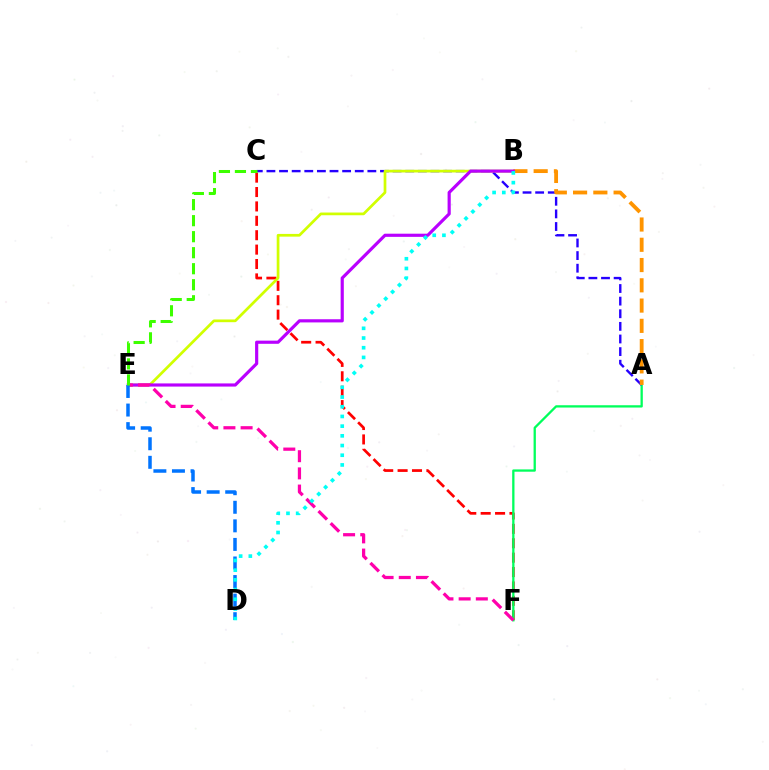{('C', 'F'): [{'color': '#ff0000', 'line_style': 'dashed', 'thickness': 1.96}], ('A', 'F'): [{'color': '#00ff5c', 'line_style': 'solid', 'thickness': 1.65}], ('A', 'C'): [{'color': '#2500ff', 'line_style': 'dashed', 'thickness': 1.71}], ('A', 'B'): [{'color': '#ff9400', 'line_style': 'dashed', 'thickness': 2.75}], ('B', 'E'): [{'color': '#d1ff00', 'line_style': 'solid', 'thickness': 1.96}, {'color': '#b900ff', 'line_style': 'solid', 'thickness': 2.28}], ('E', 'F'): [{'color': '#ff00ac', 'line_style': 'dashed', 'thickness': 2.33}], ('D', 'E'): [{'color': '#0074ff', 'line_style': 'dashed', 'thickness': 2.52}], ('B', 'D'): [{'color': '#00fff6', 'line_style': 'dotted', 'thickness': 2.64}], ('C', 'E'): [{'color': '#3dff00', 'line_style': 'dashed', 'thickness': 2.18}]}